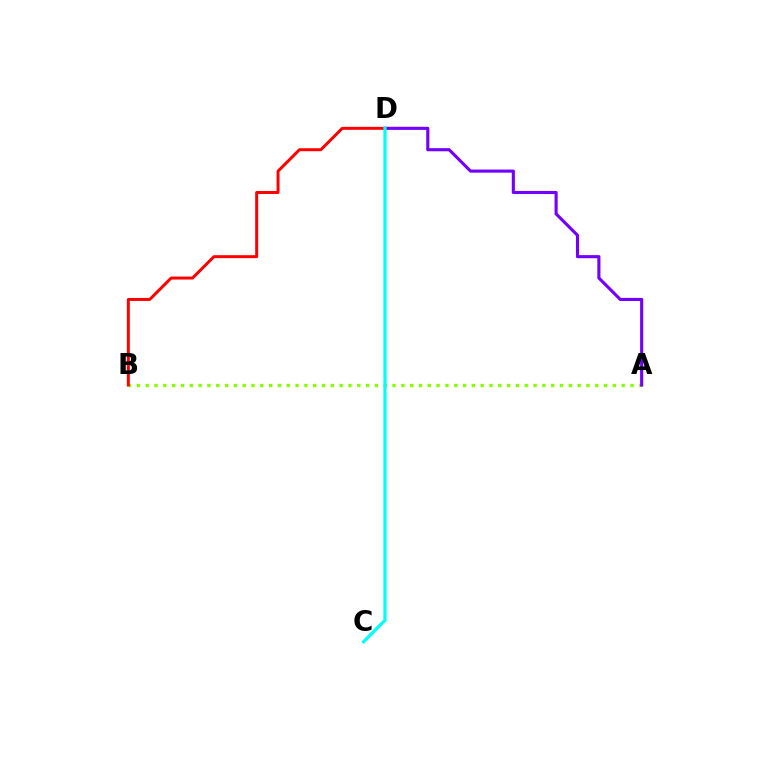{('A', 'B'): [{'color': '#84ff00', 'line_style': 'dotted', 'thickness': 2.39}], ('A', 'D'): [{'color': '#7200ff', 'line_style': 'solid', 'thickness': 2.24}], ('B', 'D'): [{'color': '#ff0000', 'line_style': 'solid', 'thickness': 2.14}], ('C', 'D'): [{'color': '#00fff6', 'line_style': 'solid', 'thickness': 2.36}]}